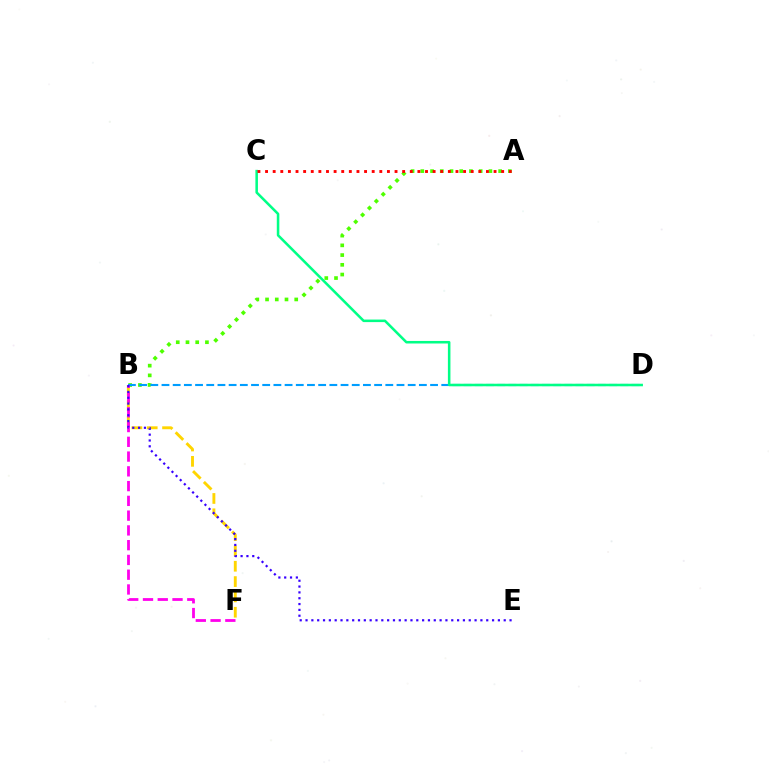{('A', 'B'): [{'color': '#4fff00', 'line_style': 'dotted', 'thickness': 2.64}], ('B', 'F'): [{'color': '#ffd500', 'line_style': 'dashed', 'thickness': 2.08}, {'color': '#ff00ed', 'line_style': 'dashed', 'thickness': 2.01}], ('B', 'D'): [{'color': '#009eff', 'line_style': 'dashed', 'thickness': 1.52}], ('C', 'D'): [{'color': '#00ff86', 'line_style': 'solid', 'thickness': 1.83}], ('B', 'E'): [{'color': '#3700ff', 'line_style': 'dotted', 'thickness': 1.58}], ('A', 'C'): [{'color': '#ff0000', 'line_style': 'dotted', 'thickness': 2.07}]}